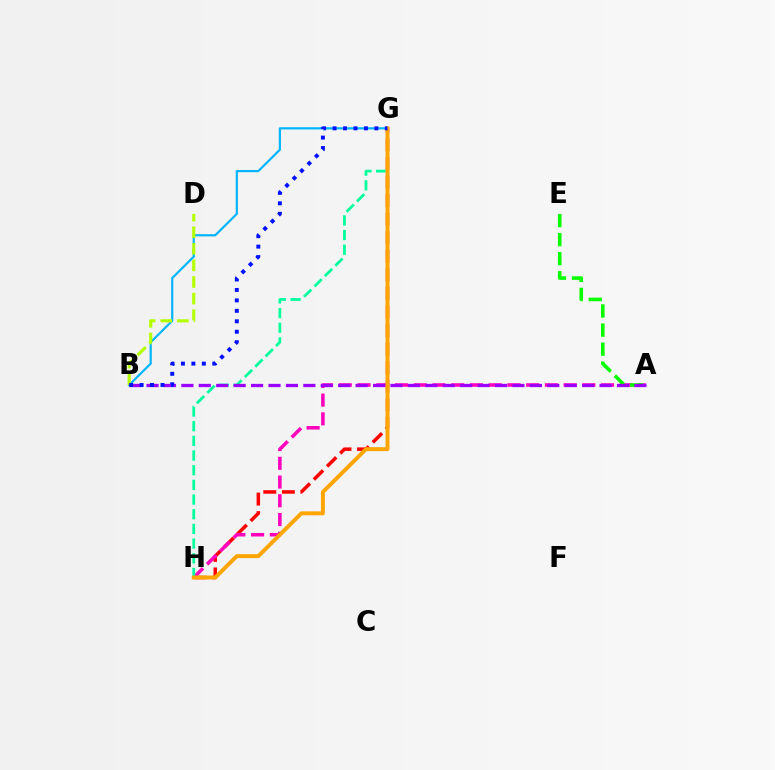{('G', 'H'): [{'color': '#ff0000', 'line_style': 'dashed', 'thickness': 2.52}, {'color': '#00ff9d', 'line_style': 'dashed', 'thickness': 1.99}, {'color': '#ffa500', 'line_style': 'solid', 'thickness': 2.83}], ('A', 'H'): [{'color': '#ff00bd', 'line_style': 'dashed', 'thickness': 2.55}], ('B', 'G'): [{'color': '#00b5ff', 'line_style': 'solid', 'thickness': 1.58}, {'color': '#0010ff', 'line_style': 'dotted', 'thickness': 2.84}], ('A', 'E'): [{'color': '#08ff00', 'line_style': 'dashed', 'thickness': 2.59}], ('A', 'B'): [{'color': '#9b00ff', 'line_style': 'dashed', 'thickness': 2.37}], ('B', 'D'): [{'color': '#b3ff00', 'line_style': 'dashed', 'thickness': 2.25}]}